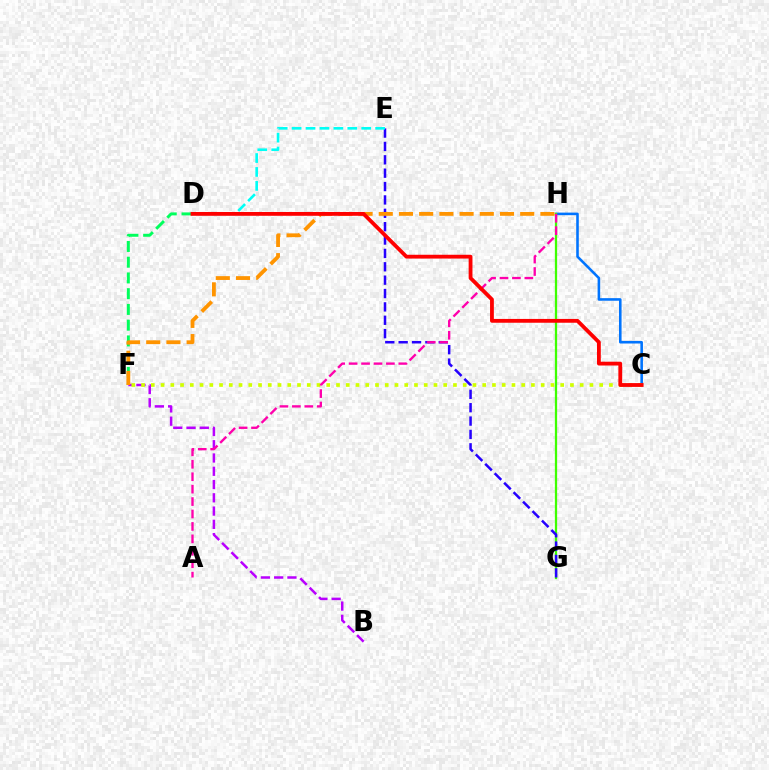{('B', 'F'): [{'color': '#b900ff', 'line_style': 'dashed', 'thickness': 1.8}], ('C', 'H'): [{'color': '#0074ff', 'line_style': 'solid', 'thickness': 1.86}], ('G', 'H'): [{'color': '#3dff00', 'line_style': 'solid', 'thickness': 1.63}], ('E', 'G'): [{'color': '#2500ff', 'line_style': 'dashed', 'thickness': 1.82}], ('C', 'F'): [{'color': '#d1ff00', 'line_style': 'dotted', 'thickness': 2.65}], ('D', 'F'): [{'color': '#00ff5c', 'line_style': 'dashed', 'thickness': 2.14}], ('A', 'H'): [{'color': '#ff00ac', 'line_style': 'dashed', 'thickness': 1.69}], ('D', 'E'): [{'color': '#00fff6', 'line_style': 'dashed', 'thickness': 1.89}], ('F', 'H'): [{'color': '#ff9400', 'line_style': 'dashed', 'thickness': 2.74}], ('C', 'D'): [{'color': '#ff0000', 'line_style': 'solid', 'thickness': 2.74}]}